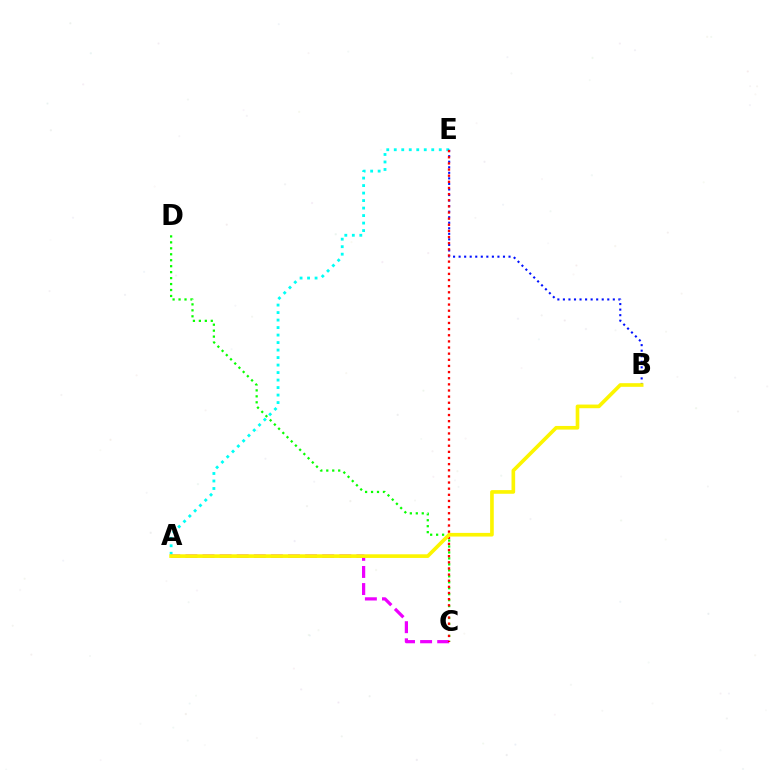{('C', 'D'): [{'color': '#08ff00', 'line_style': 'dotted', 'thickness': 1.62}], ('A', 'E'): [{'color': '#00fff6', 'line_style': 'dotted', 'thickness': 2.04}], ('A', 'C'): [{'color': '#ee00ff', 'line_style': 'dashed', 'thickness': 2.32}], ('B', 'E'): [{'color': '#0010ff', 'line_style': 'dotted', 'thickness': 1.51}], ('C', 'E'): [{'color': '#ff0000', 'line_style': 'dotted', 'thickness': 1.67}], ('A', 'B'): [{'color': '#fcf500', 'line_style': 'solid', 'thickness': 2.62}]}